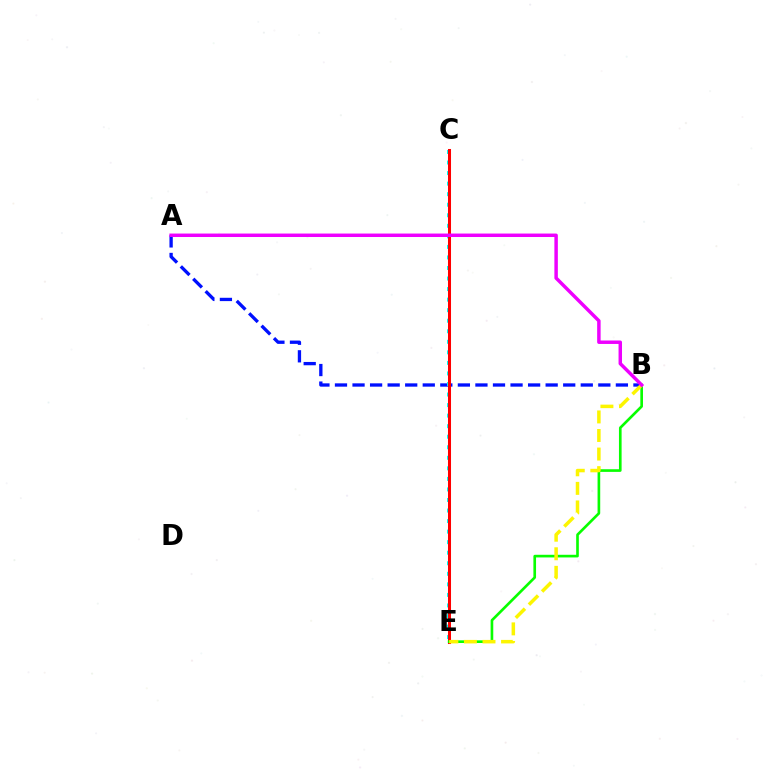{('A', 'B'): [{'color': '#0010ff', 'line_style': 'dashed', 'thickness': 2.39}, {'color': '#ee00ff', 'line_style': 'solid', 'thickness': 2.49}], ('C', 'E'): [{'color': '#00fff6', 'line_style': 'dotted', 'thickness': 2.87}, {'color': '#ff0000', 'line_style': 'solid', 'thickness': 2.18}], ('B', 'E'): [{'color': '#08ff00', 'line_style': 'solid', 'thickness': 1.91}, {'color': '#fcf500', 'line_style': 'dashed', 'thickness': 2.52}]}